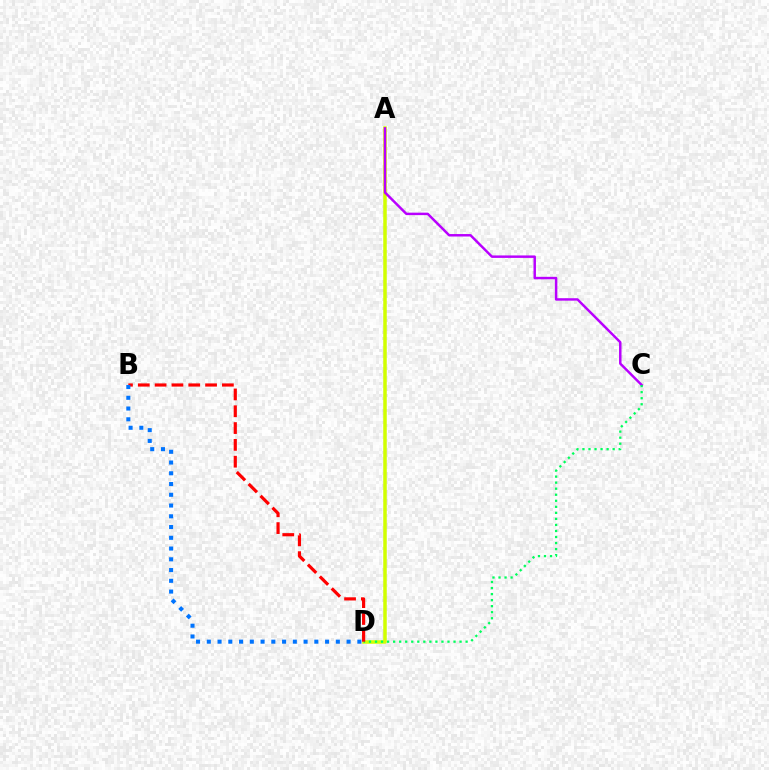{('A', 'D'): [{'color': '#d1ff00', 'line_style': 'solid', 'thickness': 2.52}], ('A', 'C'): [{'color': '#b900ff', 'line_style': 'solid', 'thickness': 1.78}], ('C', 'D'): [{'color': '#00ff5c', 'line_style': 'dotted', 'thickness': 1.64}], ('B', 'D'): [{'color': '#ff0000', 'line_style': 'dashed', 'thickness': 2.29}, {'color': '#0074ff', 'line_style': 'dotted', 'thickness': 2.92}]}